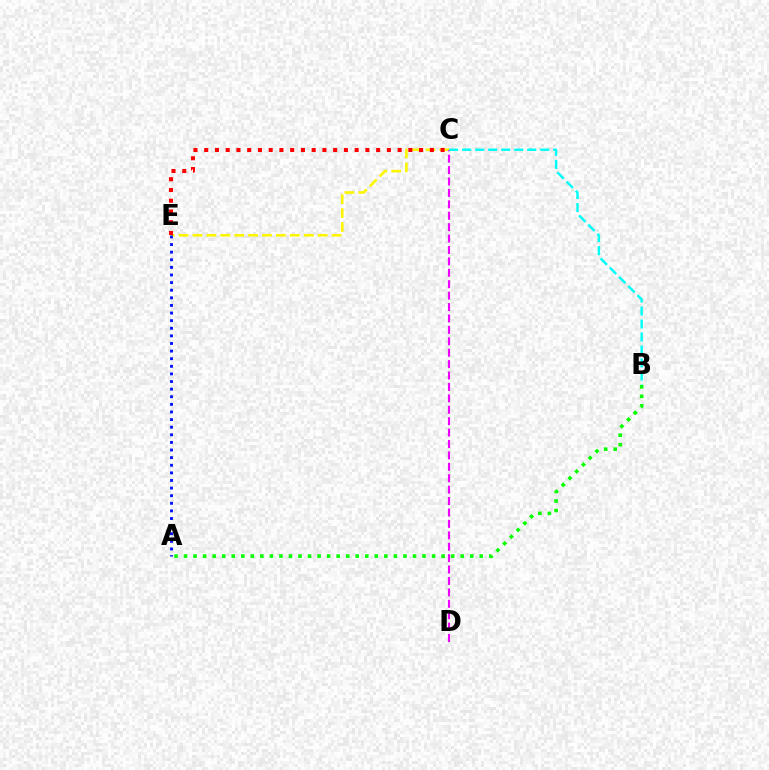{('C', 'E'): [{'color': '#fcf500', 'line_style': 'dashed', 'thickness': 1.89}, {'color': '#ff0000', 'line_style': 'dotted', 'thickness': 2.92}], ('C', 'D'): [{'color': '#ee00ff', 'line_style': 'dashed', 'thickness': 1.55}], ('B', 'C'): [{'color': '#00fff6', 'line_style': 'dashed', 'thickness': 1.77}], ('A', 'E'): [{'color': '#0010ff', 'line_style': 'dotted', 'thickness': 2.07}], ('A', 'B'): [{'color': '#08ff00', 'line_style': 'dotted', 'thickness': 2.59}]}